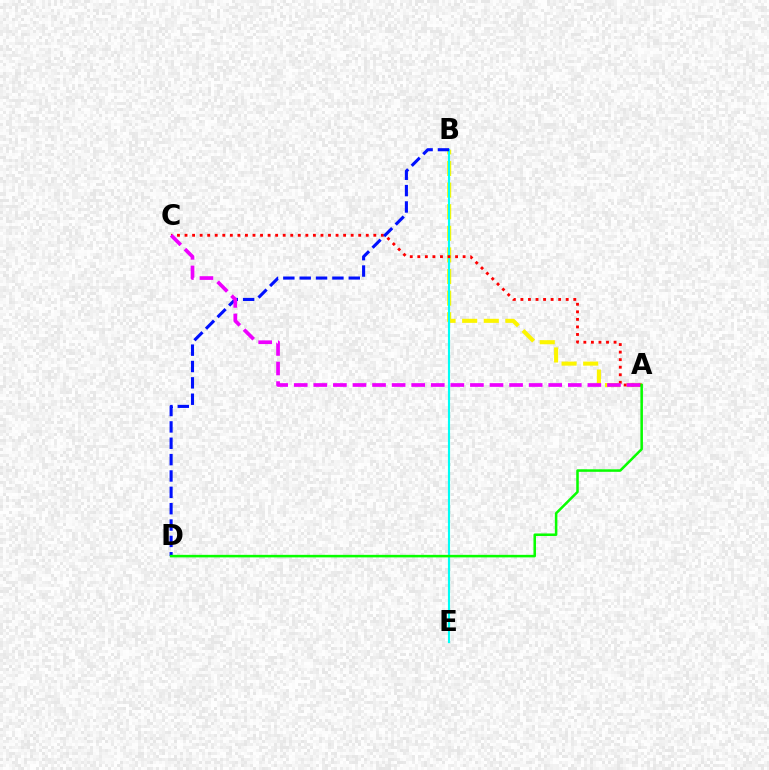{('A', 'B'): [{'color': '#fcf500', 'line_style': 'dashed', 'thickness': 2.94}], ('B', 'E'): [{'color': '#00fff6', 'line_style': 'solid', 'thickness': 1.54}], ('A', 'C'): [{'color': '#ff0000', 'line_style': 'dotted', 'thickness': 2.05}, {'color': '#ee00ff', 'line_style': 'dashed', 'thickness': 2.66}], ('B', 'D'): [{'color': '#0010ff', 'line_style': 'dashed', 'thickness': 2.22}], ('A', 'D'): [{'color': '#08ff00', 'line_style': 'solid', 'thickness': 1.82}]}